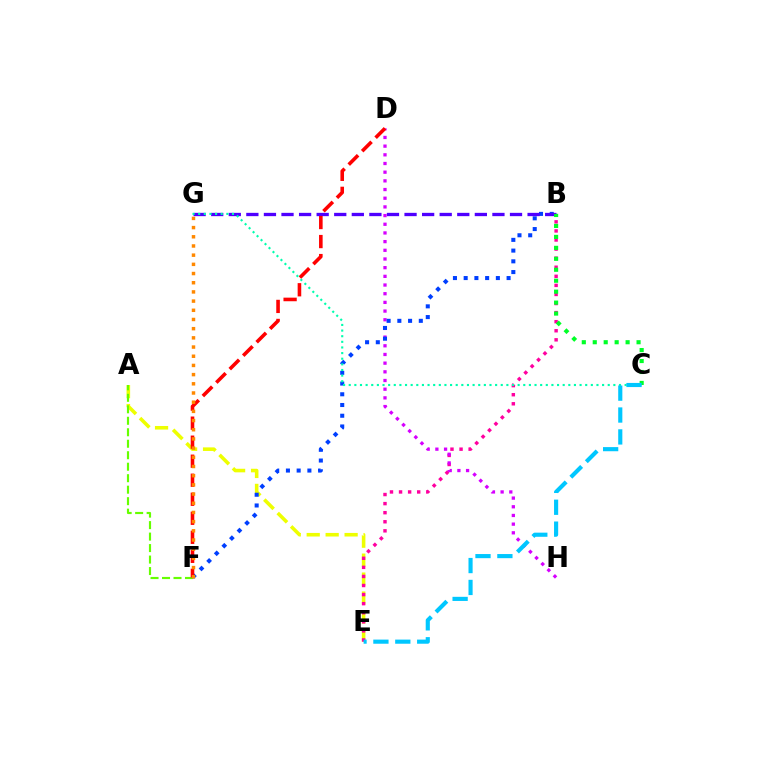{('A', 'E'): [{'color': '#eeff00', 'line_style': 'dashed', 'thickness': 2.57}], ('B', 'E'): [{'color': '#ff00a0', 'line_style': 'dotted', 'thickness': 2.47}], ('A', 'F'): [{'color': '#66ff00', 'line_style': 'dashed', 'thickness': 1.56}], ('D', 'H'): [{'color': '#d600ff', 'line_style': 'dotted', 'thickness': 2.36}], ('B', 'F'): [{'color': '#003fff', 'line_style': 'dotted', 'thickness': 2.92}], ('B', 'G'): [{'color': '#4f00ff', 'line_style': 'dashed', 'thickness': 2.39}], ('D', 'F'): [{'color': '#ff0000', 'line_style': 'dashed', 'thickness': 2.58}], ('C', 'G'): [{'color': '#00ffaf', 'line_style': 'dotted', 'thickness': 1.53}], ('B', 'C'): [{'color': '#00ff27', 'line_style': 'dotted', 'thickness': 2.98}], ('F', 'G'): [{'color': '#ff8800', 'line_style': 'dotted', 'thickness': 2.5}], ('C', 'E'): [{'color': '#00c7ff', 'line_style': 'dashed', 'thickness': 2.97}]}